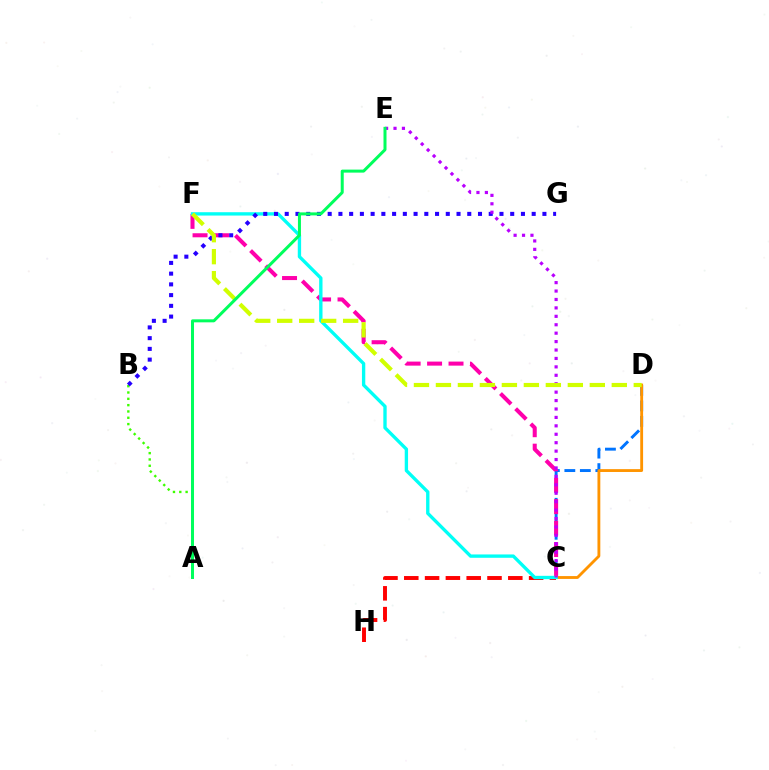{('C', 'H'): [{'color': '#ff0000', 'line_style': 'dashed', 'thickness': 2.83}], ('C', 'D'): [{'color': '#0074ff', 'line_style': 'dashed', 'thickness': 2.1}, {'color': '#ff9400', 'line_style': 'solid', 'thickness': 2.05}], ('C', 'F'): [{'color': '#ff00ac', 'line_style': 'dashed', 'thickness': 2.91}, {'color': '#00fff6', 'line_style': 'solid', 'thickness': 2.41}], ('A', 'B'): [{'color': '#3dff00', 'line_style': 'dotted', 'thickness': 1.72}], ('B', 'G'): [{'color': '#2500ff', 'line_style': 'dotted', 'thickness': 2.92}], ('C', 'E'): [{'color': '#b900ff', 'line_style': 'dotted', 'thickness': 2.29}], ('D', 'F'): [{'color': '#d1ff00', 'line_style': 'dashed', 'thickness': 2.99}], ('A', 'E'): [{'color': '#00ff5c', 'line_style': 'solid', 'thickness': 2.17}]}